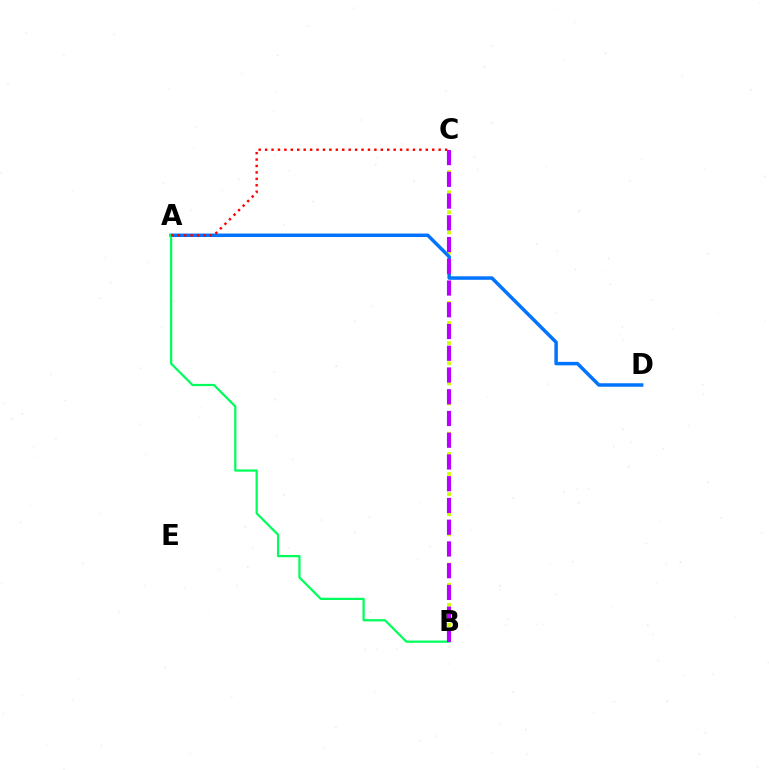{('B', 'C'): [{'color': '#d1ff00', 'line_style': 'dotted', 'thickness': 2.73}, {'color': '#b900ff', 'line_style': 'dashed', 'thickness': 2.95}], ('A', 'D'): [{'color': '#0074ff', 'line_style': 'solid', 'thickness': 2.5}], ('A', 'B'): [{'color': '#00ff5c', 'line_style': 'solid', 'thickness': 1.61}], ('A', 'C'): [{'color': '#ff0000', 'line_style': 'dotted', 'thickness': 1.75}]}